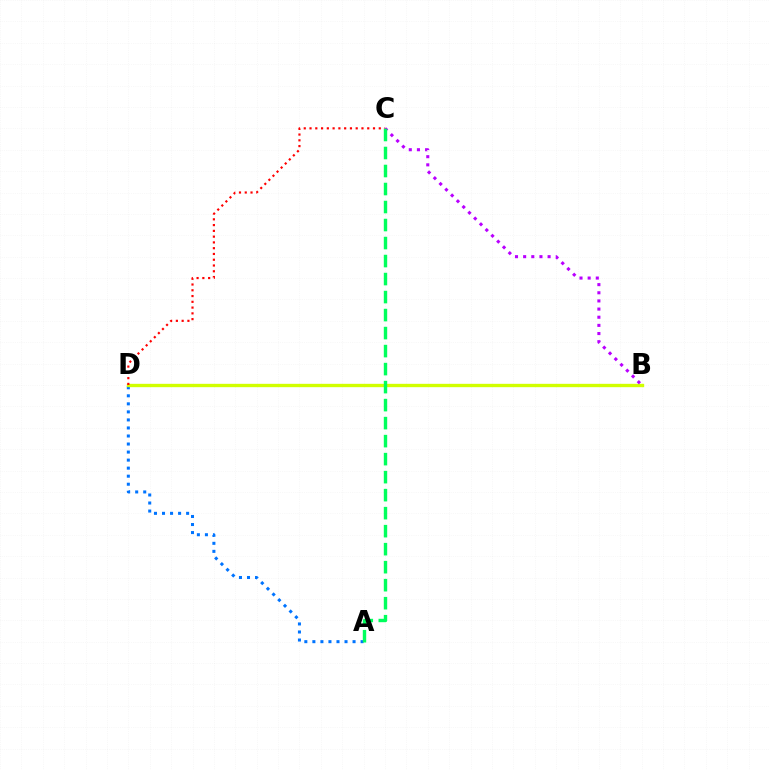{('A', 'D'): [{'color': '#0074ff', 'line_style': 'dotted', 'thickness': 2.18}], ('B', 'D'): [{'color': '#d1ff00', 'line_style': 'solid', 'thickness': 2.41}], ('B', 'C'): [{'color': '#b900ff', 'line_style': 'dotted', 'thickness': 2.21}], ('C', 'D'): [{'color': '#ff0000', 'line_style': 'dotted', 'thickness': 1.57}], ('A', 'C'): [{'color': '#00ff5c', 'line_style': 'dashed', 'thickness': 2.45}]}